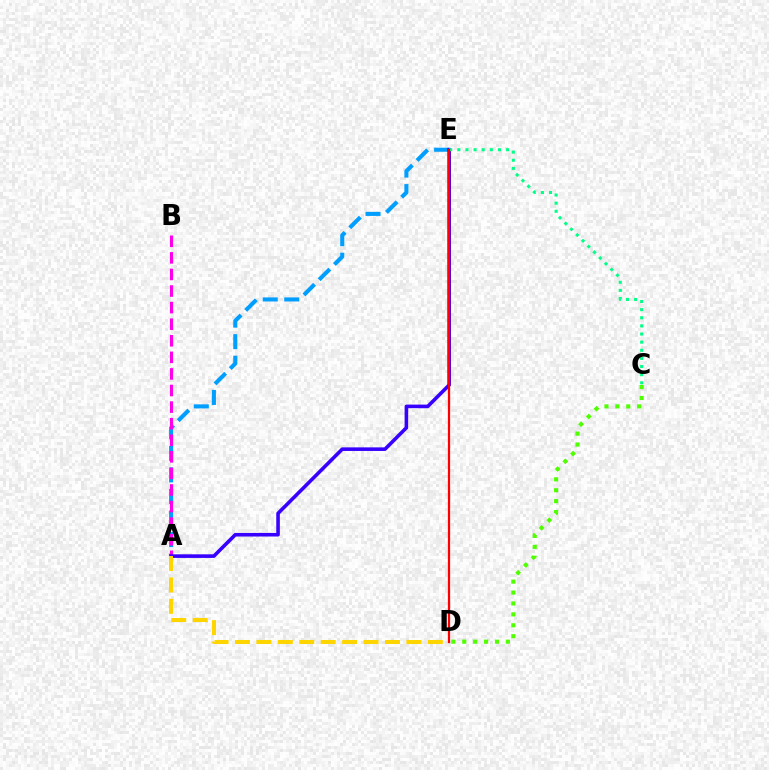{('A', 'E'): [{'color': '#009eff', 'line_style': 'dashed', 'thickness': 2.93}, {'color': '#3700ff', 'line_style': 'solid', 'thickness': 2.58}], ('A', 'B'): [{'color': '#ff00ed', 'line_style': 'dashed', 'thickness': 2.25}], ('C', 'D'): [{'color': '#4fff00', 'line_style': 'dotted', 'thickness': 2.96}], ('C', 'E'): [{'color': '#00ff86', 'line_style': 'dotted', 'thickness': 2.21}], ('D', 'E'): [{'color': '#ff0000', 'line_style': 'solid', 'thickness': 1.62}], ('A', 'D'): [{'color': '#ffd500', 'line_style': 'dashed', 'thickness': 2.91}]}